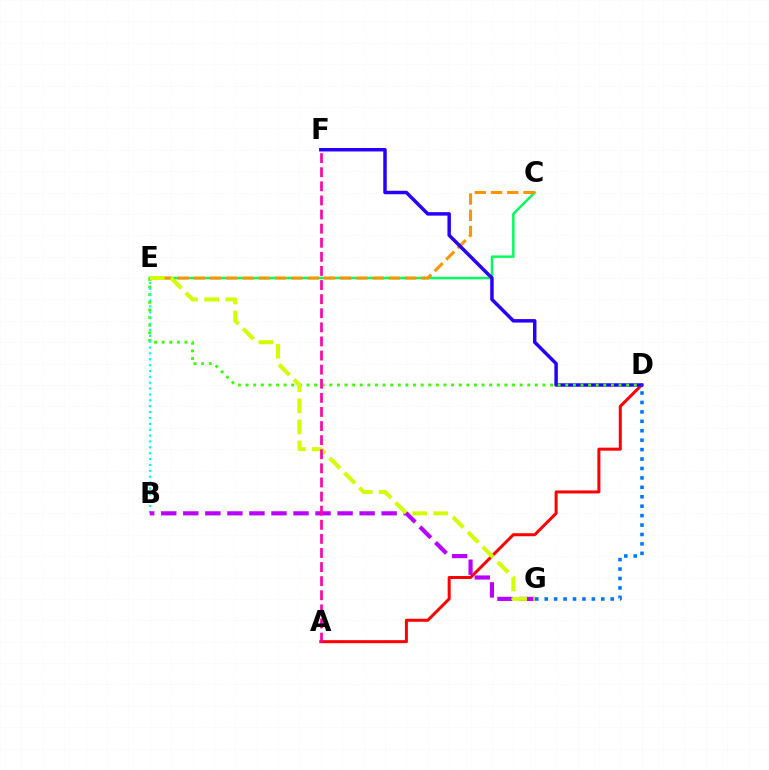{('C', 'E'): [{'color': '#00ff5c', 'line_style': 'solid', 'thickness': 1.79}, {'color': '#ff9400', 'line_style': 'dashed', 'thickness': 2.21}], ('D', 'G'): [{'color': '#0074ff', 'line_style': 'dotted', 'thickness': 2.56}], ('A', 'D'): [{'color': '#ff0000', 'line_style': 'solid', 'thickness': 2.17}], ('D', 'F'): [{'color': '#2500ff', 'line_style': 'solid', 'thickness': 2.5}], ('D', 'E'): [{'color': '#3dff00', 'line_style': 'dotted', 'thickness': 2.07}], ('B', 'E'): [{'color': '#00fff6', 'line_style': 'dotted', 'thickness': 1.6}], ('B', 'G'): [{'color': '#b900ff', 'line_style': 'dashed', 'thickness': 2.99}], ('E', 'G'): [{'color': '#d1ff00', 'line_style': 'dashed', 'thickness': 2.87}], ('A', 'F'): [{'color': '#ff00ac', 'line_style': 'dashed', 'thickness': 1.92}]}